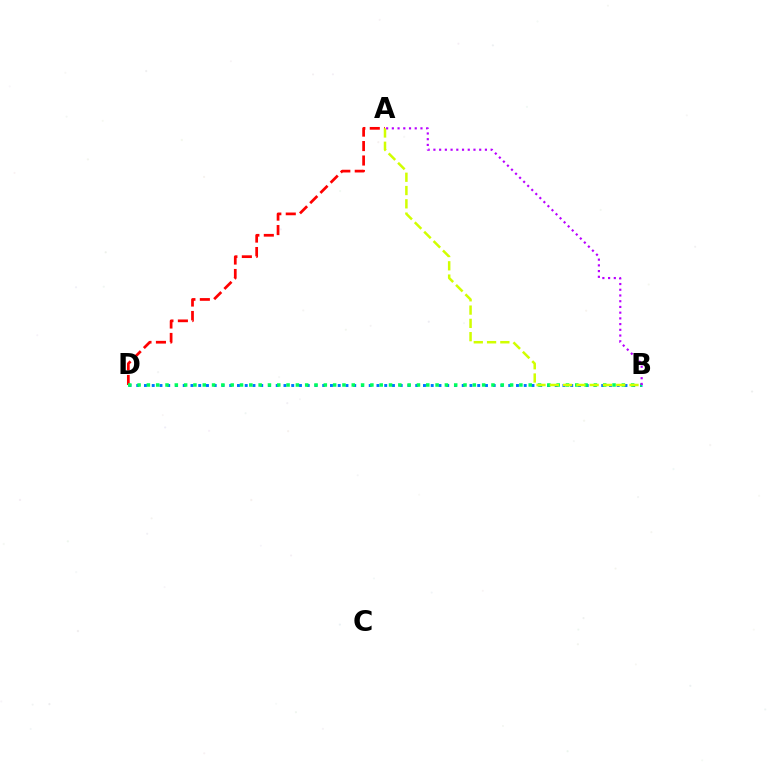{('A', 'D'): [{'color': '#ff0000', 'line_style': 'dashed', 'thickness': 1.96}], ('B', 'D'): [{'color': '#0074ff', 'line_style': 'dotted', 'thickness': 2.11}, {'color': '#00ff5c', 'line_style': 'dotted', 'thickness': 2.53}], ('A', 'B'): [{'color': '#d1ff00', 'line_style': 'dashed', 'thickness': 1.8}, {'color': '#b900ff', 'line_style': 'dotted', 'thickness': 1.55}]}